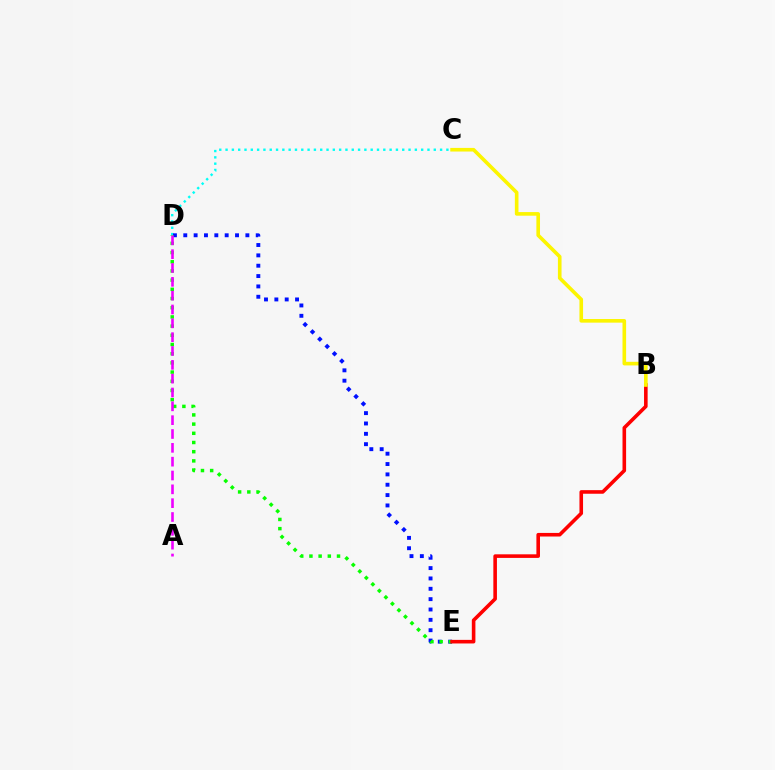{('C', 'D'): [{'color': '#00fff6', 'line_style': 'dotted', 'thickness': 1.71}], ('D', 'E'): [{'color': '#0010ff', 'line_style': 'dotted', 'thickness': 2.81}, {'color': '#08ff00', 'line_style': 'dotted', 'thickness': 2.5}], ('B', 'E'): [{'color': '#ff0000', 'line_style': 'solid', 'thickness': 2.59}], ('B', 'C'): [{'color': '#fcf500', 'line_style': 'solid', 'thickness': 2.61}], ('A', 'D'): [{'color': '#ee00ff', 'line_style': 'dashed', 'thickness': 1.88}]}